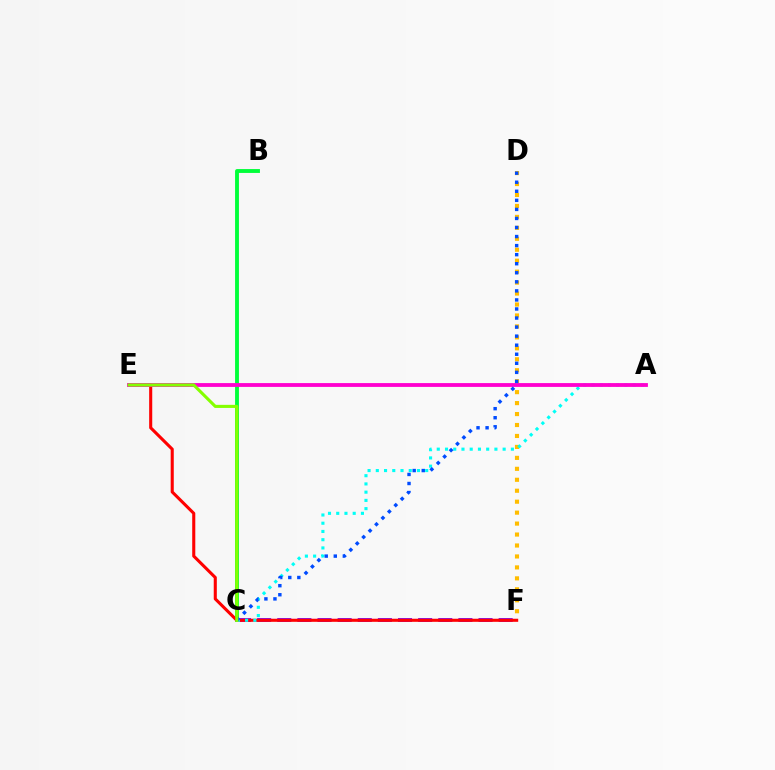{('B', 'C'): [{'color': '#00ff39', 'line_style': 'solid', 'thickness': 2.78}], ('D', 'F'): [{'color': '#ffbd00', 'line_style': 'dotted', 'thickness': 2.98}], ('C', 'F'): [{'color': '#7200ff', 'line_style': 'dashed', 'thickness': 2.73}], ('E', 'F'): [{'color': '#ff0000', 'line_style': 'solid', 'thickness': 2.22}], ('A', 'C'): [{'color': '#00fff6', 'line_style': 'dotted', 'thickness': 2.24}], ('A', 'E'): [{'color': '#ff00cf', 'line_style': 'solid', 'thickness': 2.75}], ('C', 'D'): [{'color': '#004bff', 'line_style': 'dotted', 'thickness': 2.46}], ('C', 'E'): [{'color': '#84ff00', 'line_style': 'solid', 'thickness': 2.23}]}